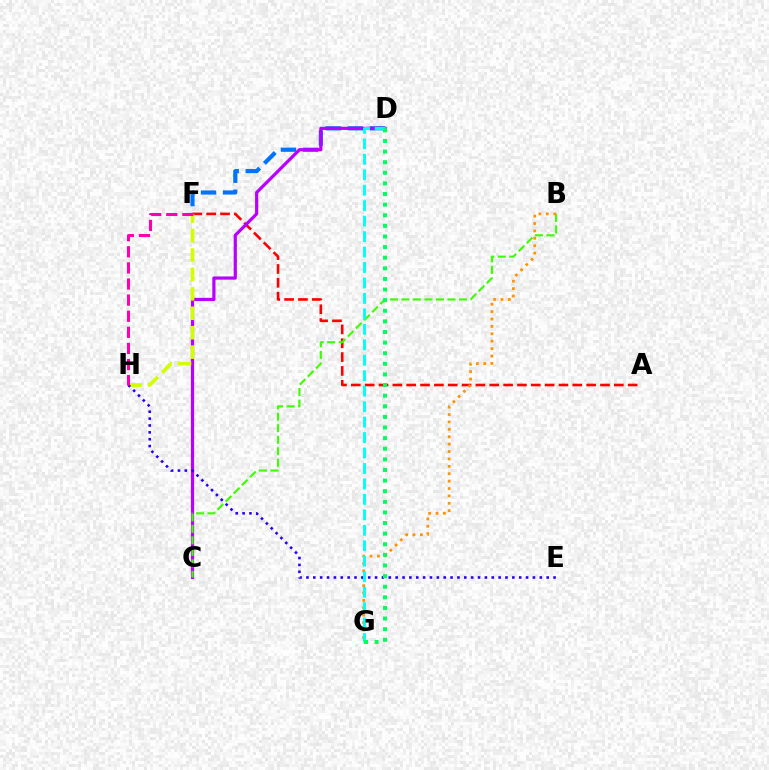{('D', 'F'): [{'color': '#0074ff', 'line_style': 'dashed', 'thickness': 2.99}], ('A', 'F'): [{'color': '#ff0000', 'line_style': 'dashed', 'thickness': 1.88}], ('C', 'D'): [{'color': '#b900ff', 'line_style': 'solid', 'thickness': 2.31}], ('B', 'C'): [{'color': '#3dff00', 'line_style': 'dashed', 'thickness': 1.56}], ('F', 'H'): [{'color': '#d1ff00', 'line_style': 'dashed', 'thickness': 2.64}, {'color': '#ff00ac', 'line_style': 'dashed', 'thickness': 2.19}], ('B', 'G'): [{'color': '#ff9400', 'line_style': 'dotted', 'thickness': 2.01}], ('E', 'H'): [{'color': '#2500ff', 'line_style': 'dotted', 'thickness': 1.86}], ('D', 'G'): [{'color': '#00fff6', 'line_style': 'dashed', 'thickness': 2.1}, {'color': '#00ff5c', 'line_style': 'dotted', 'thickness': 2.88}]}